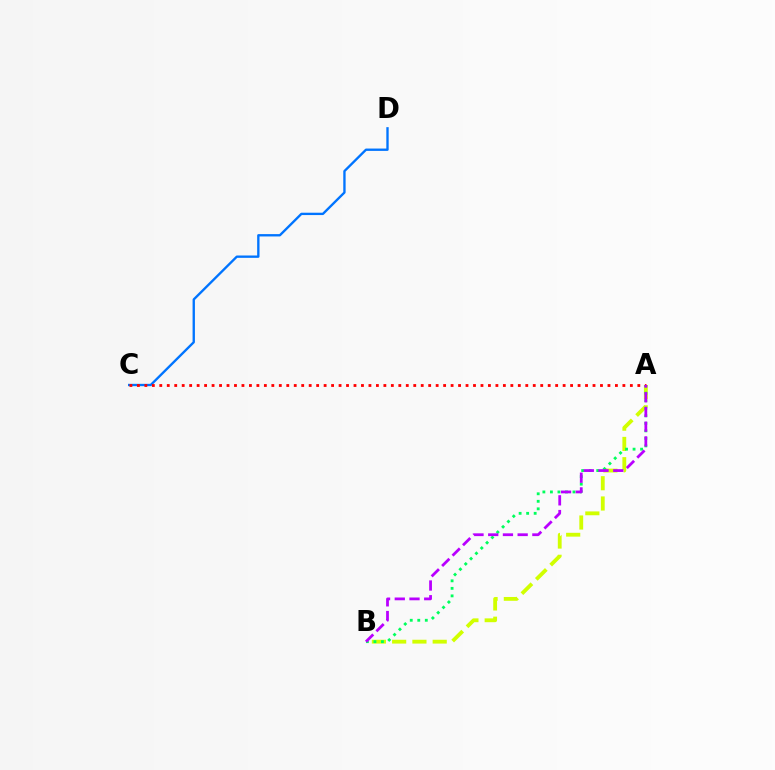{('C', 'D'): [{'color': '#0074ff', 'line_style': 'solid', 'thickness': 1.69}], ('A', 'B'): [{'color': '#d1ff00', 'line_style': 'dashed', 'thickness': 2.75}, {'color': '#00ff5c', 'line_style': 'dotted', 'thickness': 2.04}, {'color': '#b900ff', 'line_style': 'dashed', 'thickness': 2.0}], ('A', 'C'): [{'color': '#ff0000', 'line_style': 'dotted', 'thickness': 2.03}]}